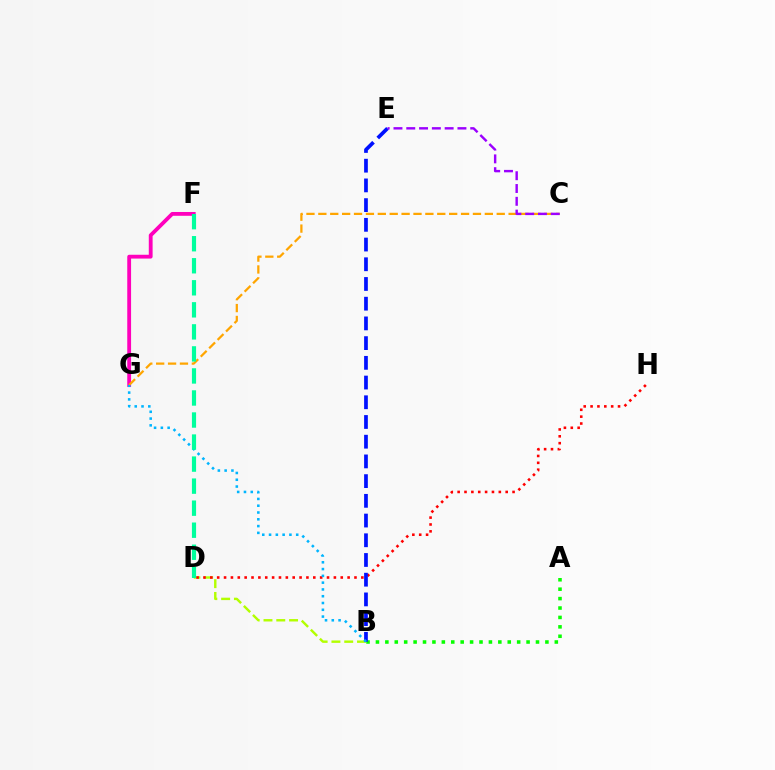{('F', 'G'): [{'color': '#ff00bd', 'line_style': 'solid', 'thickness': 2.75}], ('A', 'B'): [{'color': '#08ff00', 'line_style': 'dotted', 'thickness': 2.56}], ('C', 'G'): [{'color': '#ffa500', 'line_style': 'dashed', 'thickness': 1.62}], ('B', 'D'): [{'color': '#b3ff00', 'line_style': 'dashed', 'thickness': 1.74}], ('D', 'H'): [{'color': '#ff0000', 'line_style': 'dotted', 'thickness': 1.86}], ('B', 'E'): [{'color': '#0010ff', 'line_style': 'dashed', 'thickness': 2.68}], ('C', 'E'): [{'color': '#9b00ff', 'line_style': 'dashed', 'thickness': 1.74}], ('B', 'G'): [{'color': '#00b5ff', 'line_style': 'dotted', 'thickness': 1.84}], ('D', 'F'): [{'color': '#00ff9d', 'line_style': 'dashed', 'thickness': 2.99}]}